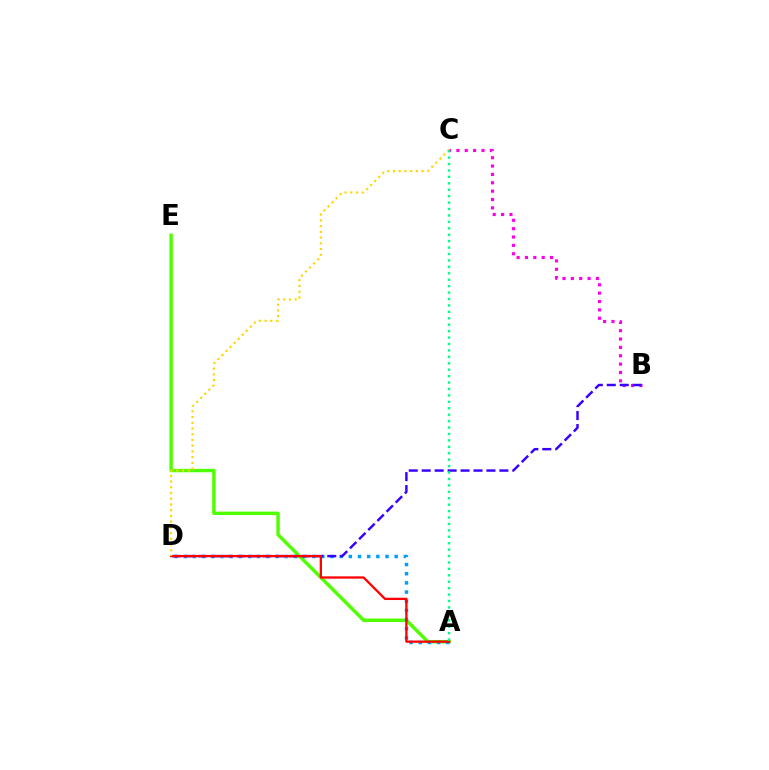{('A', 'E'): [{'color': '#4fff00', 'line_style': 'solid', 'thickness': 2.46}], ('A', 'D'): [{'color': '#009eff', 'line_style': 'dotted', 'thickness': 2.49}, {'color': '#ff0000', 'line_style': 'solid', 'thickness': 1.65}], ('B', 'C'): [{'color': '#ff00ed', 'line_style': 'dotted', 'thickness': 2.27}], ('B', 'D'): [{'color': '#3700ff', 'line_style': 'dashed', 'thickness': 1.76}], ('C', 'D'): [{'color': '#ffd500', 'line_style': 'dotted', 'thickness': 1.56}], ('A', 'C'): [{'color': '#00ff86', 'line_style': 'dotted', 'thickness': 1.75}]}